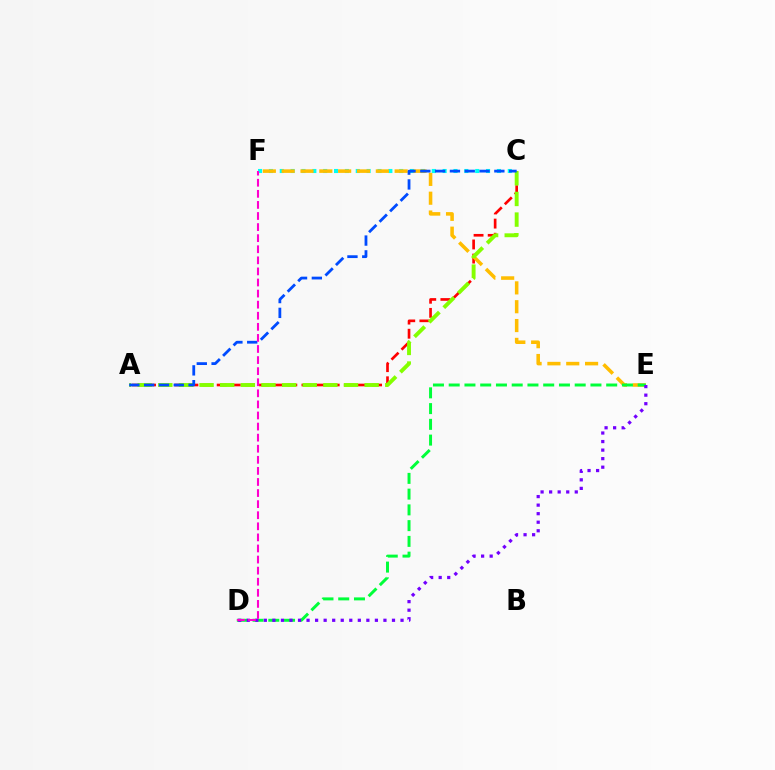{('A', 'C'): [{'color': '#ff0000', 'line_style': 'dashed', 'thickness': 1.92}, {'color': '#84ff00', 'line_style': 'dashed', 'thickness': 2.8}, {'color': '#004bff', 'line_style': 'dashed', 'thickness': 2.01}], ('C', 'F'): [{'color': '#00fff6', 'line_style': 'dotted', 'thickness': 2.95}], ('E', 'F'): [{'color': '#ffbd00', 'line_style': 'dashed', 'thickness': 2.56}], ('D', 'E'): [{'color': '#00ff39', 'line_style': 'dashed', 'thickness': 2.14}, {'color': '#7200ff', 'line_style': 'dotted', 'thickness': 2.32}], ('D', 'F'): [{'color': '#ff00cf', 'line_style': 'dashed', 'thickness': 1.51}]}